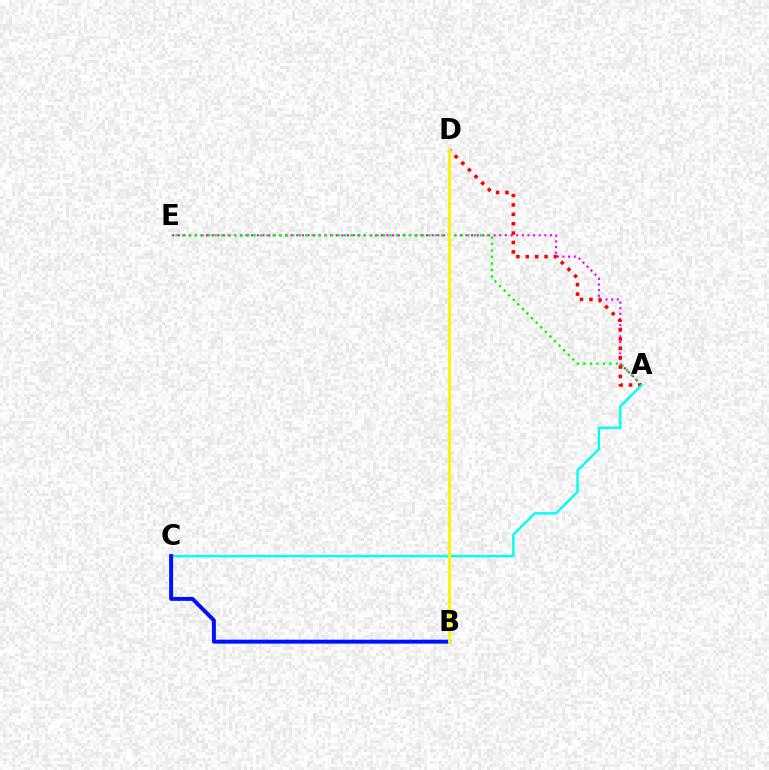{('A', 'E'): [{'color': '#ee00ff', 'line_style': 'dotted', 'thickness': 1.53}, {'color': '#08ff00', 'line_style': 'dotted', 'thickness': 1.76}], ('A', 'D'): [{'color': '#ff0000', 'line_style': 'dotted', 'thickness': 2.55}], ('A', 'C'): [{'color': '#00fff6', 'line_style': 'solid', 'thickness': 1.73}], ('B', 'C'): [{'color': '#0010ff', 'line_style': 'solid', 'thickness': 2.84}], ('B', 'D'): [{'color': '#fcf500', 'line_style': 'solid', 'thickness': 2.05}]}